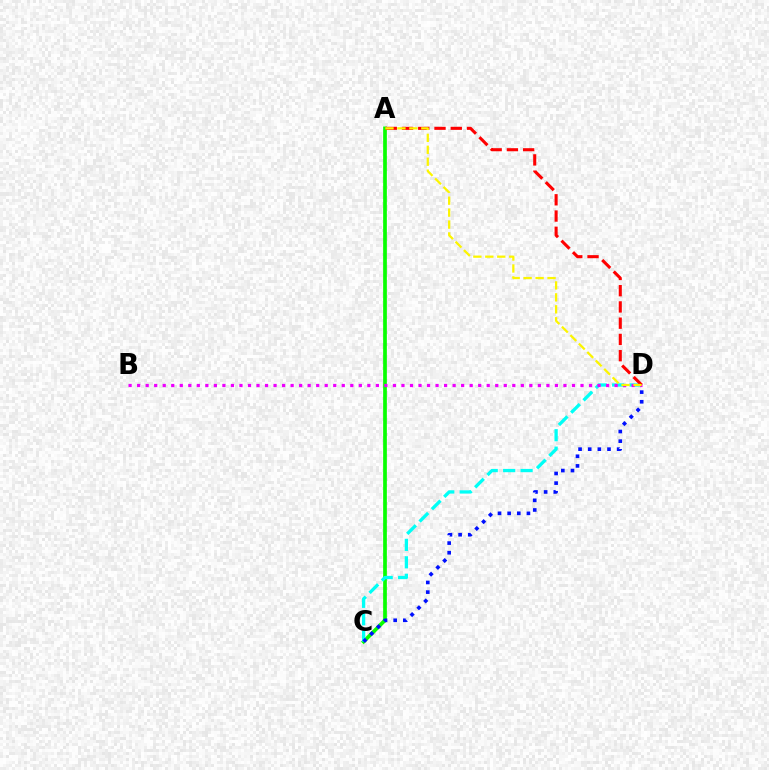{('A', 'C'): [{'color': '#08ff00', 'line_style': 'solid', 'thickness': 2.66}], ('C', 'D'): [{'color': '#00fff6', 'line_style': 'dashed', 'thickness': 2.37}, {'color': '#0010ff', 'line_style': 'dotted', 'thickness': 2.62}], ('B', 'D'): [{'color': '#ee00ff', 'line_style': 'dotted', 'thickness': 2.32}], ('A', 'D'): [{'color': '#ff0000', 'line_style': 'dashed', 'thickness': 2.21}, {'color': '#fcf500', 'line_style': 'dashed', 'thickness': 1.62}]}